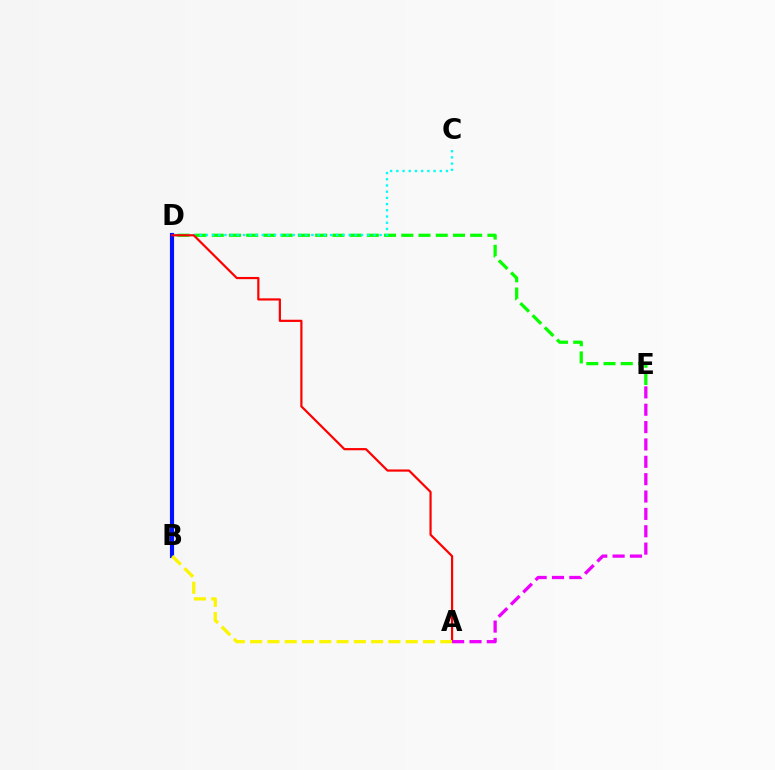{('B', 'D'): [{'color': '#0010ff', 'line_style': 'solid', 'thickness': 2.99}], ('D', 'E'): [{'color': '#08ff00', 'line_style': 'dashed', 'thickness': 2.34}], ('C', 'D'): [{'color': '#00fff6', 'line_style': 'dotted', 'thickness': 1.69}], ('A', 'D'): [{'color': '#ff0000', 'line_style': 'solid', 'thickness': 1.58}], ('A', 'B'): [{'color': '#fcf500', 'line_style': 'dashed', 'thickness': 2.35}], ('A', 'E'): [{'color': '#ee00ff', 'line_style': 'dashed', 'thickness': 2.36}]}